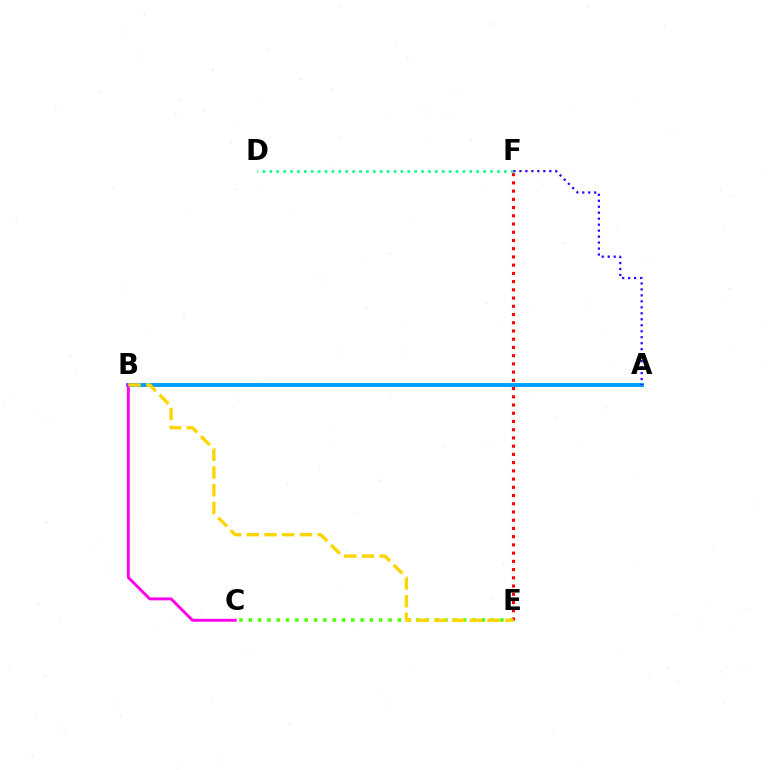{('E', 'F'): [{'color': '#ff0000', 'line_style': 'dotted', 'thickness': 2.24}], ('A', 'B'): [{'color': '#009eff', 'line_style': 'solid', 'thickness': 2.81}], ('C', 'E'): [{'color': '#4fff00', 'line_style': 'dotted', 'thickness': 2.53}], ('B', 'C'): [{'color': '#ff00ed', 'line_style': 'solid', 'thickness': 2.09}], ('B', 'E'): [{'color': '#ffd500', 'line_style': 'dashed', 'thickness': 2.41}], ('D', 'F'): [{'color': '#00ff86', 'line_style': 'dotted', 'thickness': 1.87}], ('A', 'F'): [{'color': '#3700ff', 'line_style': 'dotted', 'thickness': 1.62}]}